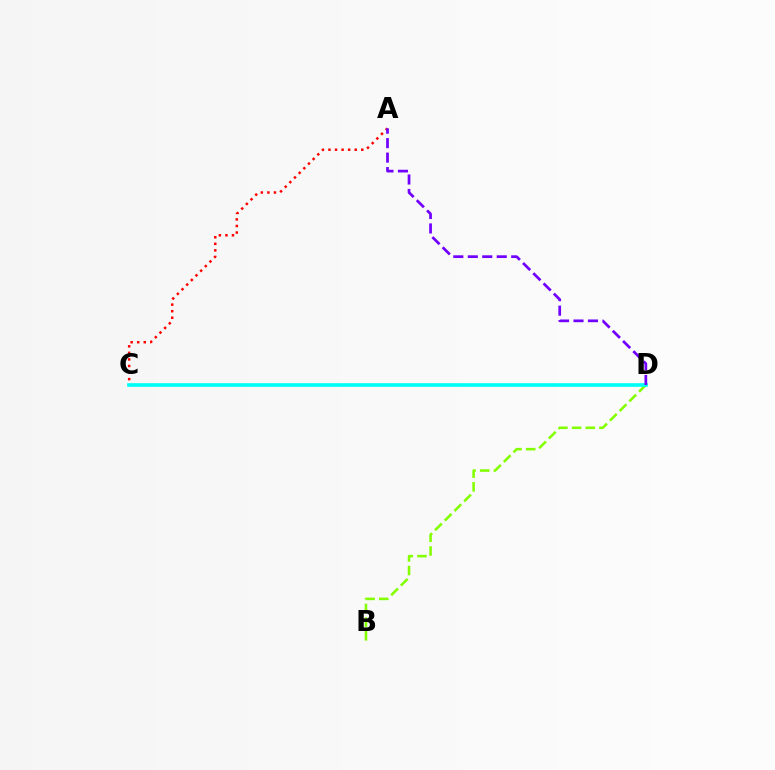{('A', 'C'): [{'color': '#ff0000', 'line_style': 'dotted', 'thickness': 1.78}], ('B', 'D'): [{'color': '#84ff00', 'line_style': 'dashed', 'thickness': 1.86}], ('C', 'D'): [{'color': '#00fff6', 'line_style': 'solid', 'thickness': 2.63}], ('A', 'D'): [{'color': '#7200ff', 'line_style': 'dashed', 'thickness': 1.97}]}